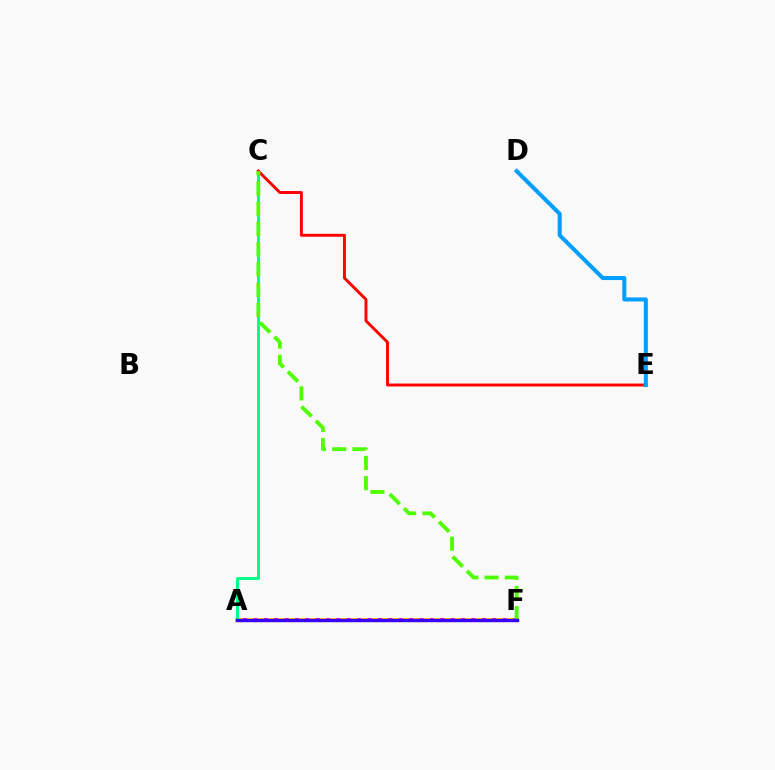{('A', 'F'): [{'color': '#ffd500', 'line_style': 'solid', 'thickness': 2.94}, {'color': '#ff00ed', 'line_style': 'dotted', 'thickness': 2.82}, {'color': '#3700ff', 'line_style': 'solid', 'thickness': 2.44}], ('A', 'C'): [{'color': '#00ff86', 'line_style': 'solid', 'thickness': 2.13}], ('C', 'E'): [{'color': '#ff0000', 'line_style': 'solid', 'thickness': 2.1}], ('D', 'E'): [{'color': '#009eff', 'line_style': 'solid', 'thickness': 2.9}], ('C', 'F'): [{'color': '#4fff00', 'line_style': 'dashed', 'thickness': 2.75}]}